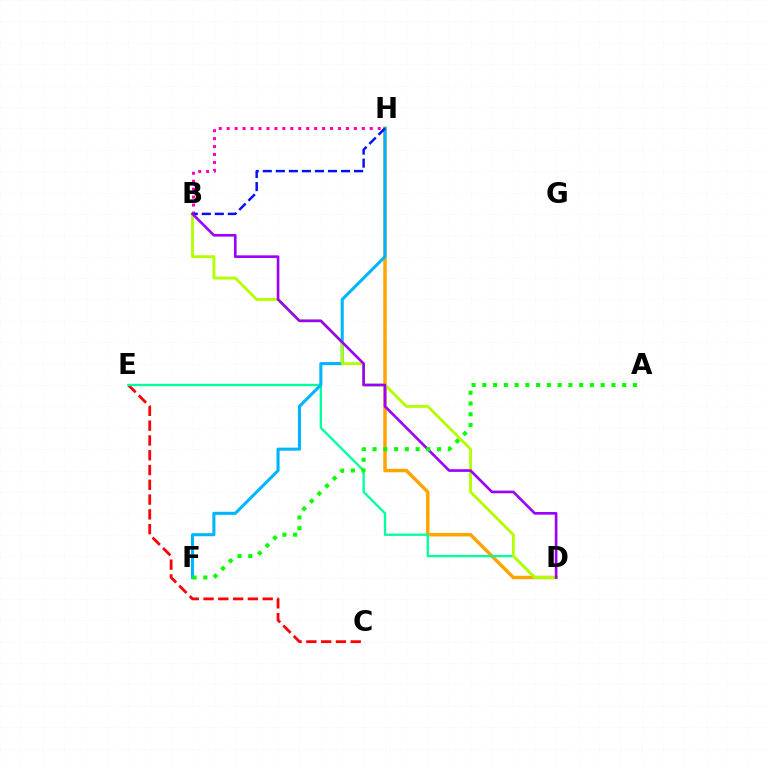{('D', 'H'): [{'color': '#ffa500', 'line_style': 'solid', 'thickness': 2.5}], ('B', 'H'): [{'color': '#ff00bd', 'line_style': 'dotted', 'thickness': 2.16}, {'color': '#0010ff', 'line_style': 'dashed', 'thickness': 1.77}], ('C', 'E'): [{'color': '#ff0000', 'line_style': 'dashed', 'thickness': 2.01}], ('D', 'E'): [{'color': '#00ff9d', 'line_style': 'solid', 'thickness': 1.68}], ('F', 'H'): [{'color': '#00b5ff', 'line_style': 'solid', 'thickness': 2.21}], ('B', 'D'): [{'color': '#b3ff00', 'line_style': 'solid', 'thickness': 2.05}, {'color': '#9b00ff', 'line_style': 'solid', 'thickness': 1.91}], ('A', 'F'): [{'color': '#08ff00', 'line_style': 'dotted', 'thickness': 2.92}]}